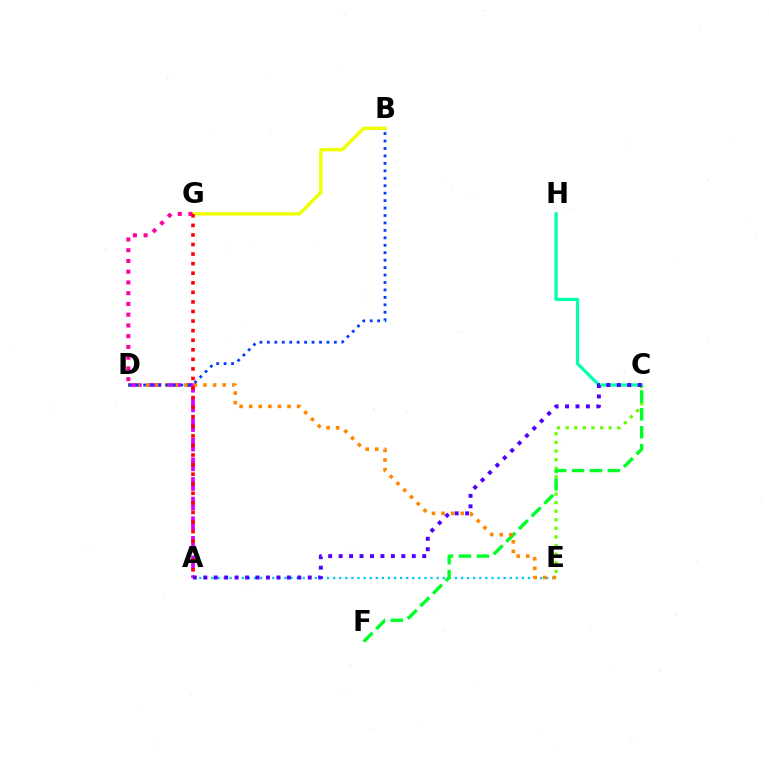{('A', 'D'): [{'color': '#d600ff', 'line_style': 'dashed', 'thickness': 2.67}], ('C', 'E'): [{'color': '#66ff00', 'line_style': 'dotted', 'thickness': 2.33}], ('B', 'G'): [{'color': '#eeff00', 'line_style': 'solid', 'thickness': 2.43}], ('A', 'E'): [{'color': '#00c7ff', 'line_style': 'dotted', 'thickness': 1.65}], ('C', 'H'): [{'color': '#00ffaf', 'line_style': 'solid', 'thickness': 2.31}], ('D', 'G'): [{'color': '#ff00a0', 'line_style': 'dotted', 'thickness': 2.92}], ('A', 'C'): [{'color': '#4f00ff', 'line_style': 'dotted', 'thickness': 2.84}], ('C', 'F'): [{'color': '#00ff27', 'line_style': 'dashed', 'thickness': 2.43}], ('D', 'E'): [{'color': '#ff8800', 'line_style': 'dotted', 'thickness': 2.6}], ('A', 'G'): [{'color': '#ff0000', 'line_style': 'dotted', 'thickness': 2.6}], ('B', 'D'): [{'color': '#003fff', 'line_style': 'dotted', 'thickness': 2.02}]}